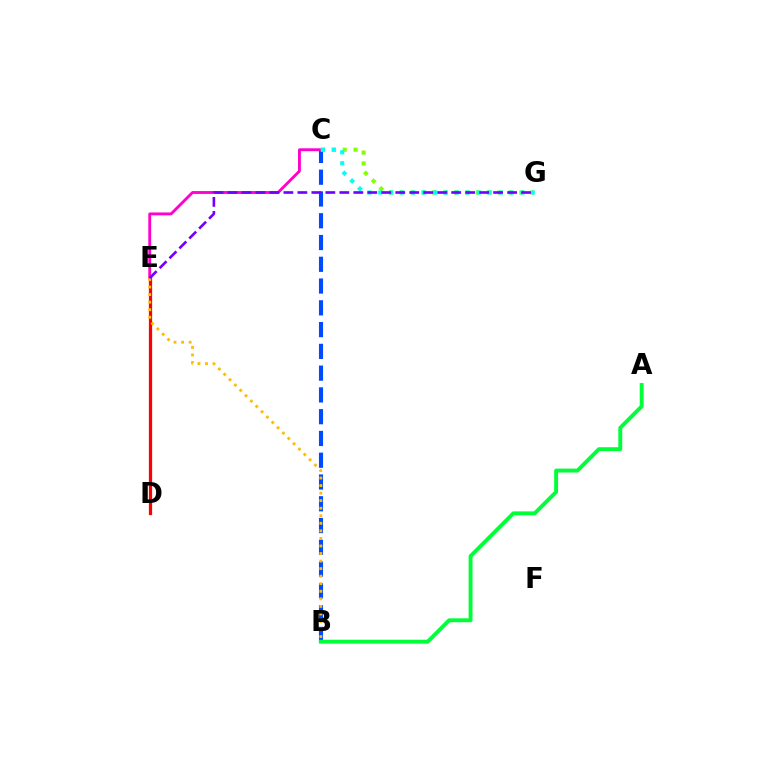{('B', 'C'): [{'color': '#004bff', 'line_style': 'dashed', 'thickness': 2.96}], ('C', 'E'): [{'color': '#ff00cf', 'line_style': 'solid', 'thickness': 2.06}], ('C', 'G'): [{'color': '#84ff00', 'line_style': 'dotted', 'thickness': 2.96}, {'color': '#00fff6', 'line_style': 'dotted', 'thickness': 2.97}], ('D', 'E'): [{'color': '#ff0000', 'line_style': 'solid', 'thickness': 2.33}], ('B', 'E'): [{'color': '#ffbd00', 'line_style': 'dotted', 'thickness': 2.05}], ('A', 'B'): [{'color': '#00ff39', 'line_style': 'solid', 'thickness': 2.81}], ('E', 'G'): [{'color': '#7200ff', 'line_style': 'dashed', 'thickness': 1.9}]}